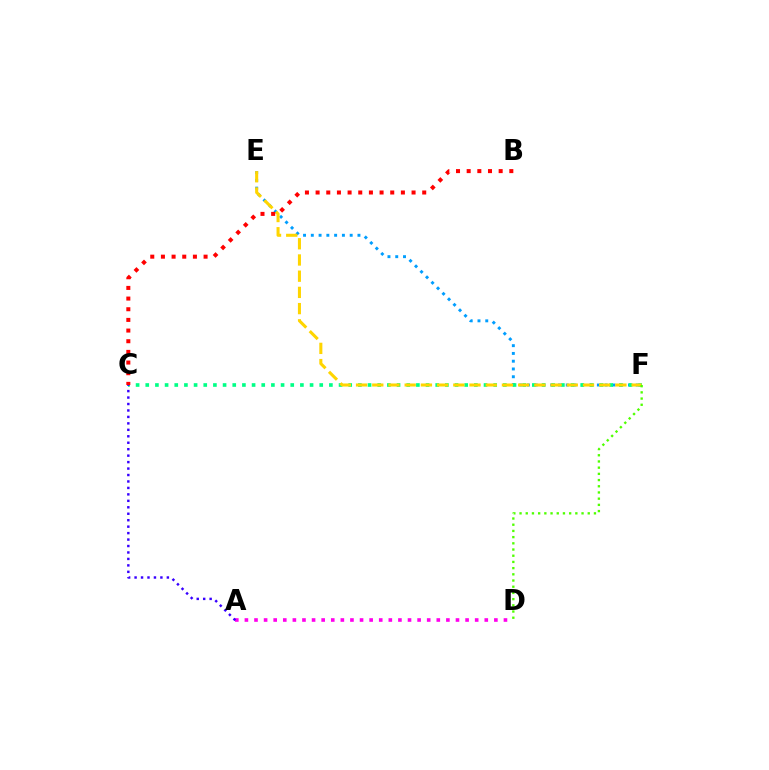{('E', 'F'): [{'color': '#009eff', 'line_style': 'dotted', 'thickness': 2.11}, {'color': '#ffd500', 'line_style': 'dashed', 'thickness': 2.2}], ('C', 'F'): [{'color': '#00ff86', 'line_style': 'dotted', 'thickness': 2.63}], ('A', 'D'): [{'color': '#ff00ed', 'line_style': 'dotted', 'thickness': 2.61}], ('A', 'C'): [{'color': '#3700ff', 'line_style': 'dotted', 'thickness': 1.75}], ('D', 'F'): [{'color': '#4fff00', 'line_style': 'dotted', 'thickness': 1.68}], ('B', 'C'): [{'color': '#ff0000', 'line_style': 'dotted', 'thickness': 2.9}]}